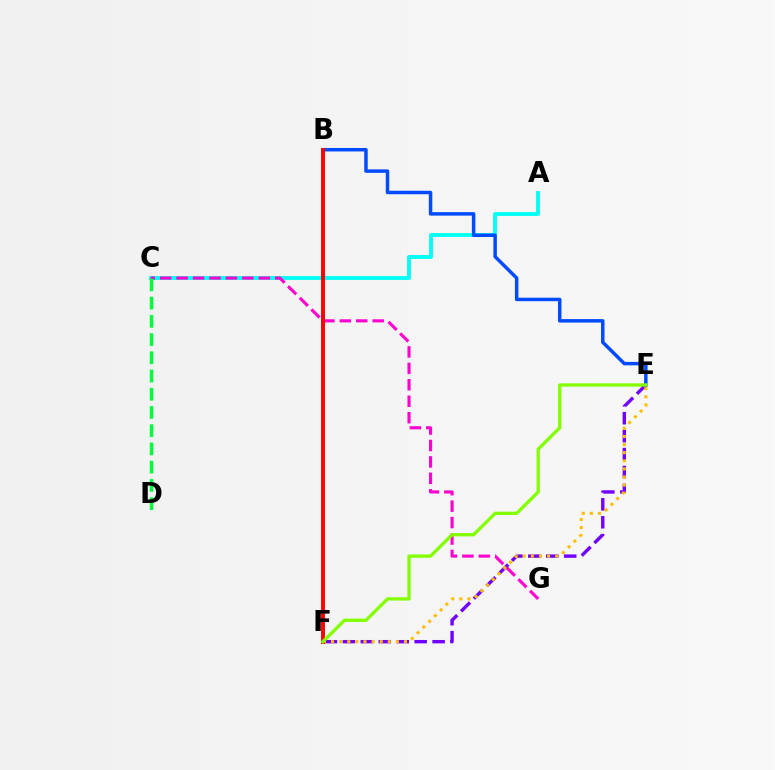{('A', 'C'): [{'color': '#00fff6', 'line_style': 'solid', 'thickness': 2.75}], ('C', 'G'): [{'color': '#ff00cf', 'line_style': 'dashed', 'thickness': 2.23}], ('B', 'E'): [{'color': '#004bff', 'line_style': 'solid', 'thickness': 2.5}], ('E', 'F'): [{'color': '#7200ff', 'line_style': 'dashed', 'thickness': 2.44}, {'color': '#ffbd00', 'line_style': 'dotted', 'thickness': 2.2}, {'color': '#84ff00', 'line_style': 'solid', 'thickness': 2.38}], ('B', 'F'): [{'color': '#ff0000', 'line_style': 'solid', 'thickness': 2.82}], ('C', 'D'): [{'color': '#00ff39', 'line_style': 'dashed', 'thickness': 2.48}]}